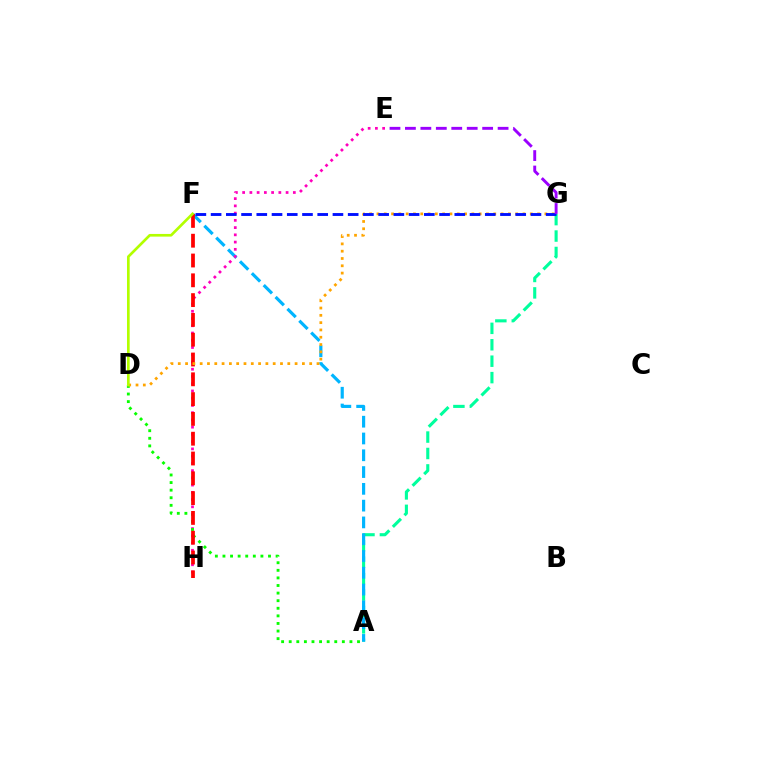{('A', 'G'): [{'color': '#00ff9d', 'line_style': 'dashed', 'thickness': 2.23}], ('A', 'F'): [{'color': '#00b5ff', 'line_style': 'dashed', 'thickness': 2.28}], ('E', 'H'): [{'color': '#ff00bd', 'line_style': 'dotted', 'thickness': 1.97}], ('A', 'D'): [{'color': '#08ff00', 'line_style': 'dotted', 'thickness': 2.06}], ('F', 'H'): [{'color': '#ff0000', 'line_style': 'dashed', 'thickness': 2.69}], ('D', 'G'): [{'color': '#ffa500', 'line_style': 'dotted', 'thickness': 1.98}], ('F', 'G'): [{'color': '#0010ff', 'line_style': 'dashed', 'thickness': 2.07}], ('E', 'G'): [{'color': '#9b00ff', 'line_style': 'dashed', 'thickness': 2.1}], ('D', 'F'): [{'color': '#b3ff00', 'line_style': 'solid', 'thickness': 1.93}]}